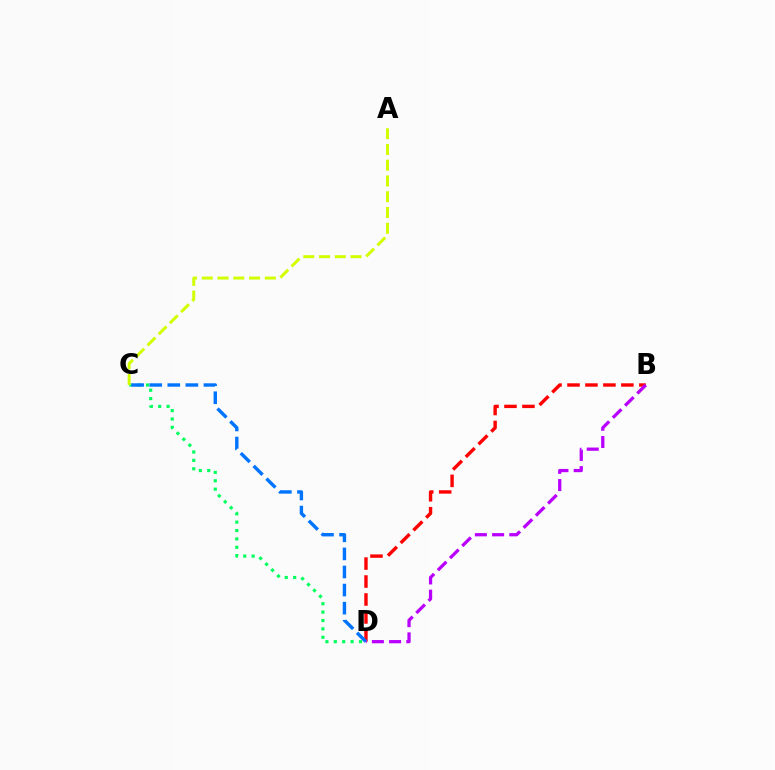{('B', 'D'): [{'color': '#ff0000', 'line_style': 'dashed', 'thickness': 2.44}, {'color': '#b900ff', 'line_style': 'dashed', 'thickness': 2.34}], ('C', 'D'): [{'color': '#00ff5c', 'line_style': 'dotted', 'thickness': 2.28}, {'color': '#0074ff', 'line_style': 'dashed', 'thickness': 2.46}], ('A', 'C'): [{'color': '#d1ff00', 'line_style': 'dashed', 'thickness': 2.14}]}